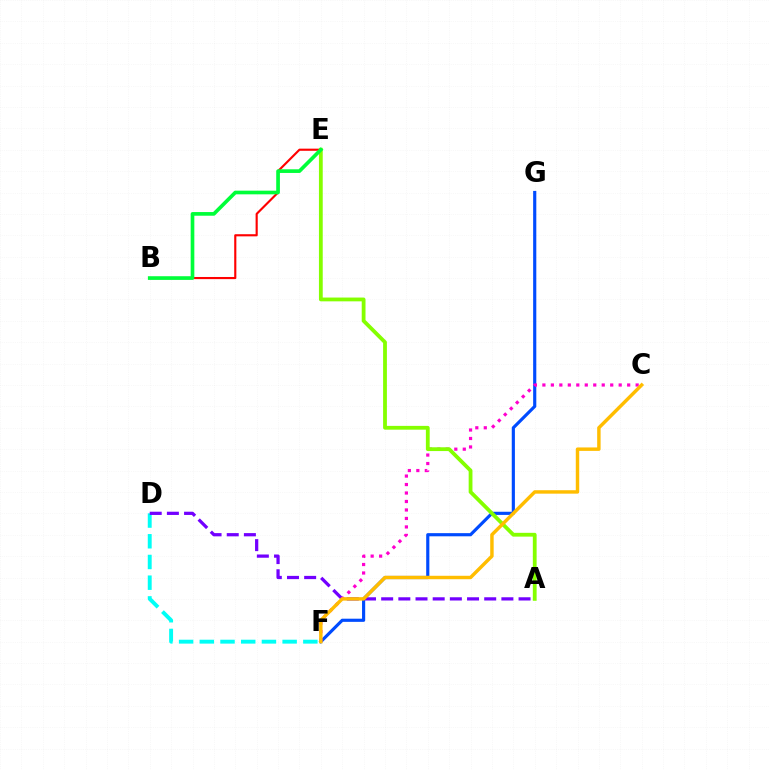{('B', 'E'): [{'color': '#ff0000', 'line_style': 'solid', 'thickness': 1.54}, {'color': '#00ff39', 'line_style': 'solid', 'thickness': 2.64}], ('D', 'F'): [{'color': '#00fff6', 'line_style': 'dashed', 'thickness': 2.81}], ('F', 'G'): [{'color': '#004bff', 'line_style': 'solid', 'thickness': 2.27}], ('A', 'D'): [{'color': '#7200ff', 'line_style': 'dashed', 'thickness': 2.33}], ('C', 'F'): [{'color': '#ff00cf', 'line_style': 'dotted', 'thickness': 2.3}, {'color': '#ffbd00', 'line_style': 'solid', 'thickness': 2.48}], ('A', 'E'): [{'color': '#84ff00', 'line_style': 'solid', 'thickness': 2.73}]}